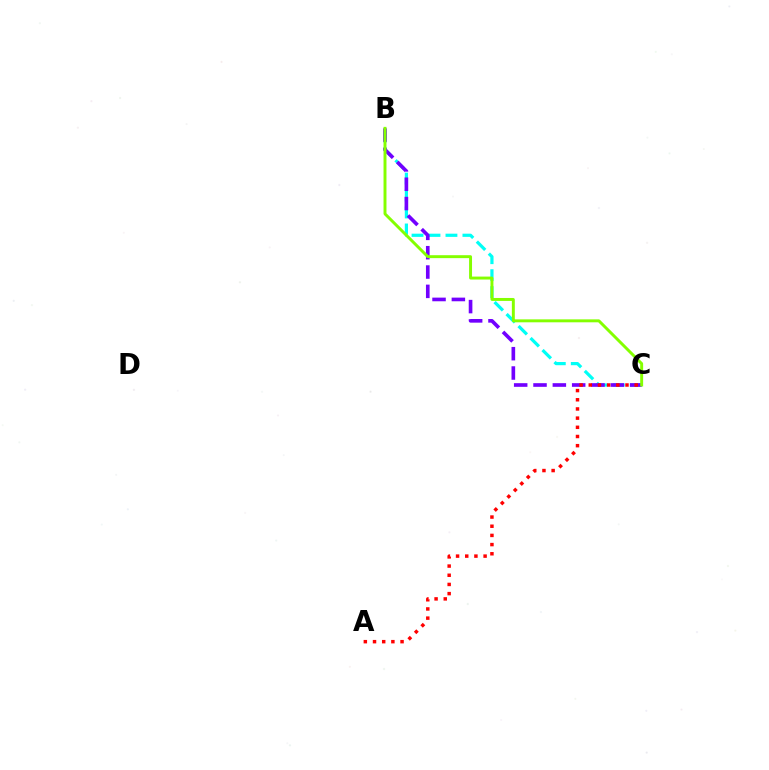{('B', 'C'): [{'color': '#00fff6', 'line_style': 'dashed', 'thickness': 2.3}, {'color': '#7200ff', 'line_style': 'dashed', 'thickness': 2.63}, {'color': '#84ff00', 'line_style': 'solid', 'thickness': 2.12}], ('A', 'C'): [{'color': '#ff0000', 'line_style': 'dotted', 'thickness': 2.49}]}